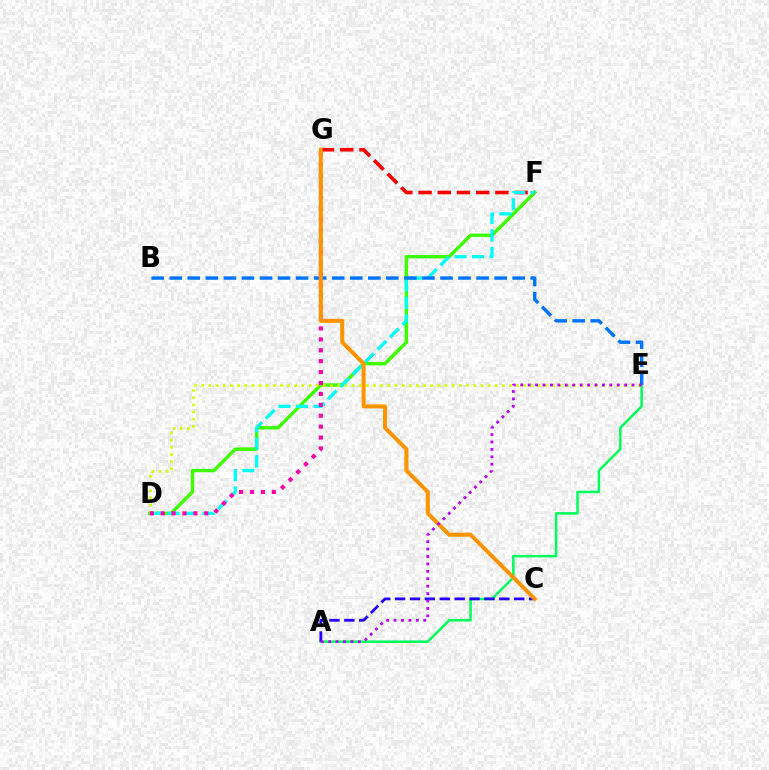{('D', 'F'): [{'color': '#3dff00', 'line_style': 'solid', 'thickness': 2.46}, {'color': '#00fff6', 'line_style': 'dashed', 'thickness': 2.38}], ('F', 'G'): [{'color': '#ff0000', 'line_style': 'dashed', 'thickness': 2.61}], ('D', 'E'): [{'color': '#d1ff00', 'line_style': 'dotted', 'thickness': 1.94}], ('A', 'E'): [{'color': '#00ff5c', 'line_style': 'solid', 'thickness': 1.8}, {'color': '#b900ff', 'line_style': 'dotted', 'thickness': 2.02}], ('A', 'C'): [{'color': '#2500ff', 'line_style': 'dashed', 'thickness': 2.02}], ('B', 'E'): [{'color': '#0074ff', 'line_style': 'dashed', 'thickness': 2.45}], ('D', 'G'): [{'color': '#ff00ac', 'line_style': 'dotted', 'thickness': 2.96}], ('C', 'G'): [{'color': '#ff9400', 'line_style': 'solid', 'thickness': 2.9}]}